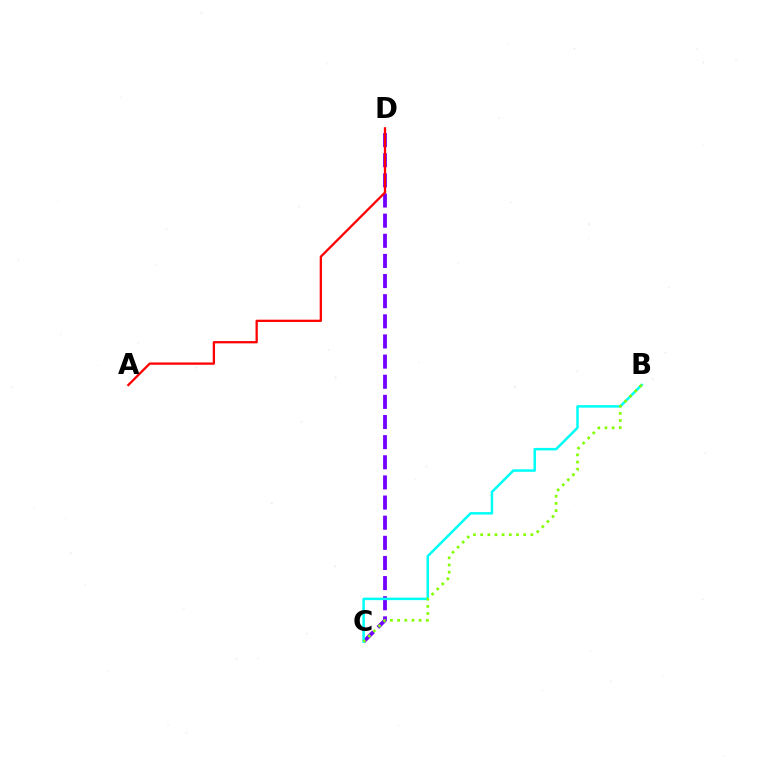{('C', 'D'): [{'color': '#7200ff', 'line_style': 'dashed', 'thickness': 2.74}], ('A', 'D'): [{'color': '#ff0000', 'line_style': 'solid', 'thickness': 1.64}], ('B', 'C'): [{'color': '#00fff6', 'line_style': 'solid', 'thickness': 1.8}, {'color': '#84ff00', 'line_style': 'dotted', 'thickness': 1.95}]}